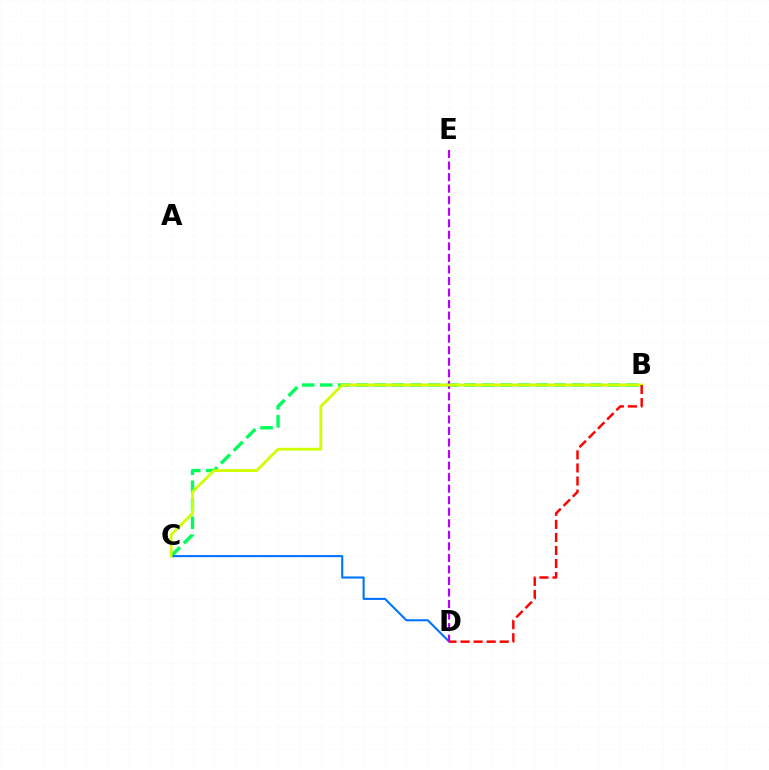{('B', 'C'): [{'color': '#00ff5c', 'line_style': 'dashed', 'thickness': 2.44}, {'color': '#d1ff00', 'line_style': 'solid', 'thickness': 2.02}], ('C', 'D'): [{'color': '#0074ff', 'line_style': 'solid', 'thickness': 1.51}], ('D', 'E'): [{'color': '#b900ff', 'line_style': 'dashed', 'thickness': 1.57}], ('B', 'D'): [{'color': '#ff0000', 'line_style': 'dashed', 'thickness': 1.77}]}